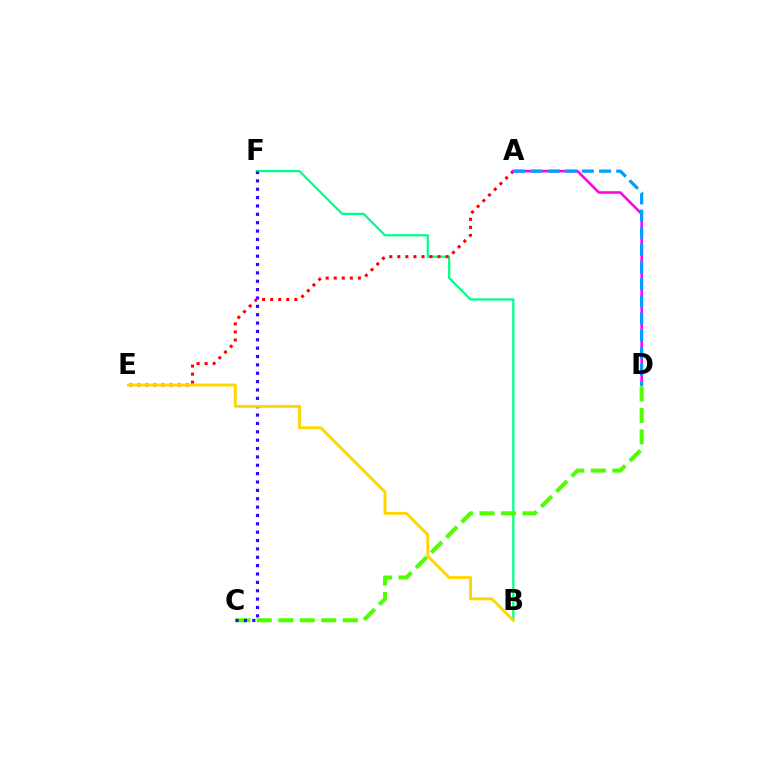{('B', 'F'): [{'color': '#00ff86', 'line_style': 'solid', 'thickness': 1.61}], ('A', 'E'): [{'color': '#ff0000', 'line_style': 'dotted', 'thickness': 2.19}], ('A', 'D'): [{'color': '#ff00ed', 'line_style': 'solid', 'thickness': 1.86}, {'color': '#009eff', 'line_style': 'dashed', 'thickness': 2.33}], ('C', 'D'): [{'color': '#4fff00', 'line_style': 'dashed', 'thickness': 2.92}], ('C', 'F'): [{'color': '#3700ff', 'line_style': 'dotted', 'thickness': 2.27}], ('B', 'E'): [{'color': '#ffd500', 'line_style': 'solid', 'thickness': 2.07}]}